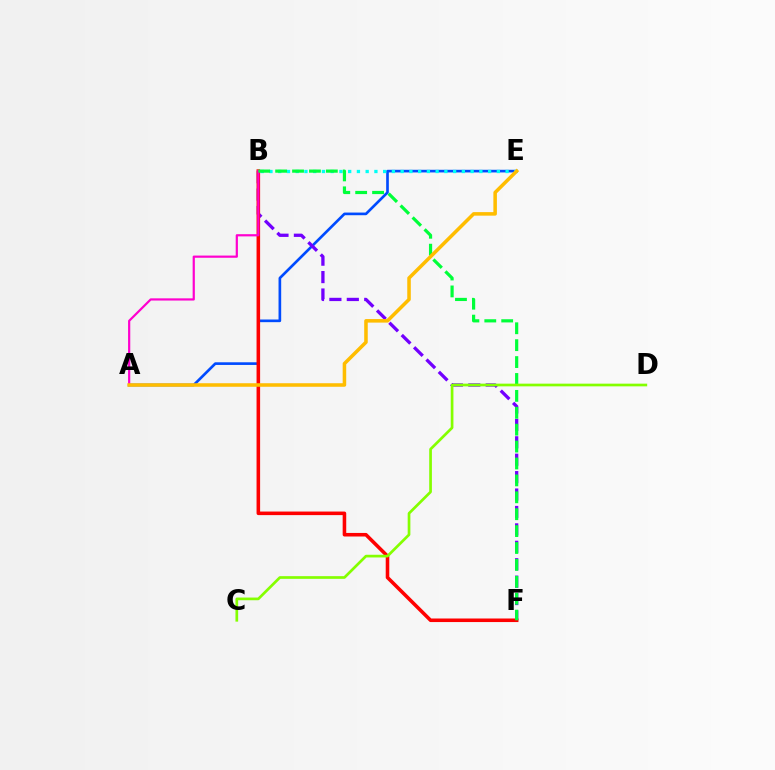{('A', 'E'): [{'color': '#004bff', 'line_style': 'solid', 'thickness': 1.92}, {'color': '#ffbd00', 'line_style': 'solid', 'thickness': 2.55}], ('B', 'E'): [{'color': '#00fff6', 'line_style': 'dotted', 'thickness': 2.38}], ('B', 'F'): [{'color': '#7200ff', 'line_style': 'dashed', 'thickness': 2.37}, {'color': '#ff0000', 'line_style': 'solid', 'thickness': 2.57}, {'color': '#00ff39', 'line_style': 'dashed', 'thickness': 2.3}], ('A', 'B'): [{'color': '#ff00cf', 'line_style': 'solid', 'thickness': 1.59}], ('C', 'D'): [{'color': '#84ff00', 'line_style': 'solid', 'thickness': 1.94}]}